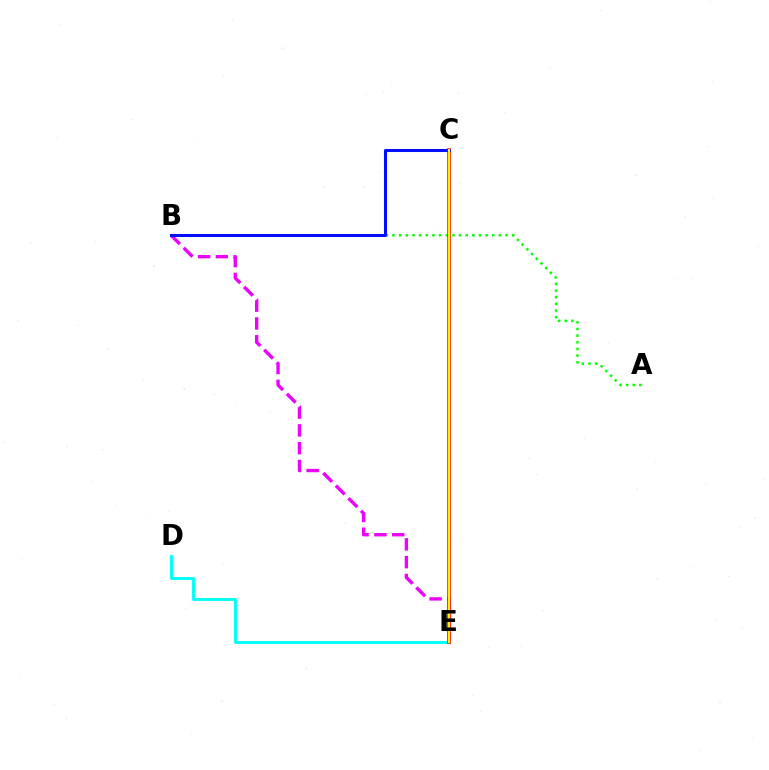{('B', 'E'): [{'color': '#ee00ff', 'line_style': 'dashed', 'thickness': 2.42}], ('A', 'B'): [{'color': '#08ff00', 'line_style': 'dotted', 'thickness': 1.81}], ('D', 'E'): [{'color': '#00fff6', 'line_style': 'solid', 'thickness': 2.09}], ('C', 'E'): [{'color': '#ff0000', 'line_style': 'solid', 'thickness': 2.59}, {'color': '#fcf500', 'line_style': 'solid', 'thickness': 1.6}], ('B', 'C'): [{'color': '#0010ff', 'line_style': 'solid', 'thickness': 2.19}]}